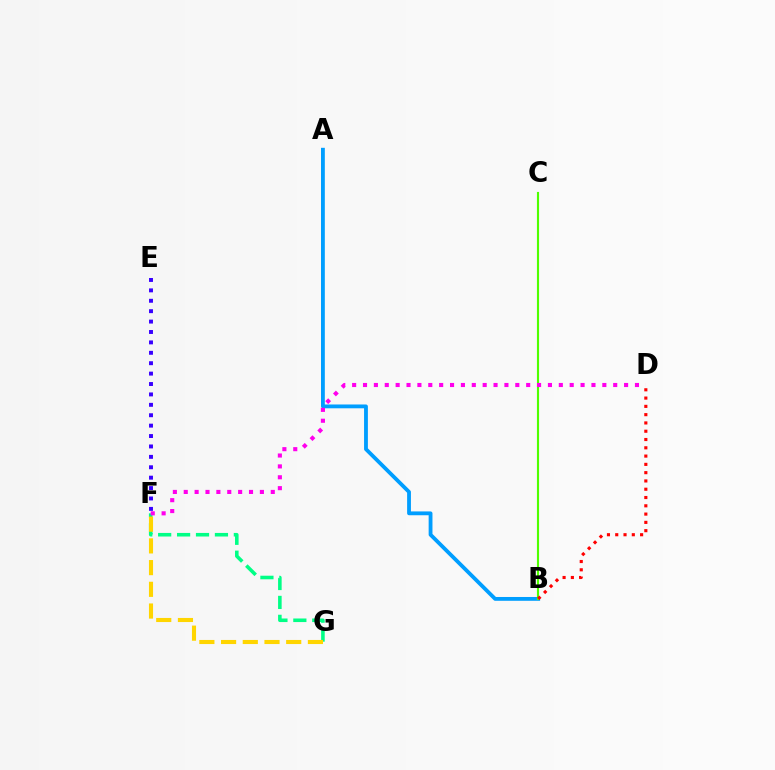{('F', 'G'): [{'color': '#00ff86', 'line_style': 'dashed', 'thickness': 2.57}, {'color': '#ffd500', 'line_style': 'dashed', 'thickness': 2.95}], ('E', 'F'): [{'color': '#3700ff', 'line_style': 'dotted', 'thickness': 2.83}], ('A', 'B'): [{'color': '#009eff', 'line_style': 'solid', 'thickness': 2.75}], ('B', 'C'): [{'color': '#4fff00', 'line_style': 'solid', 'thickness': 1.53}], ('D', 'F'): [{'color': '#ff00ed', 'line_style': 'dotted', 'thickness': 2.96}], ('B', 'D'): [{'color': '#ff0000', 'line_style': 'dotted', 'thickness': 2.25}]}